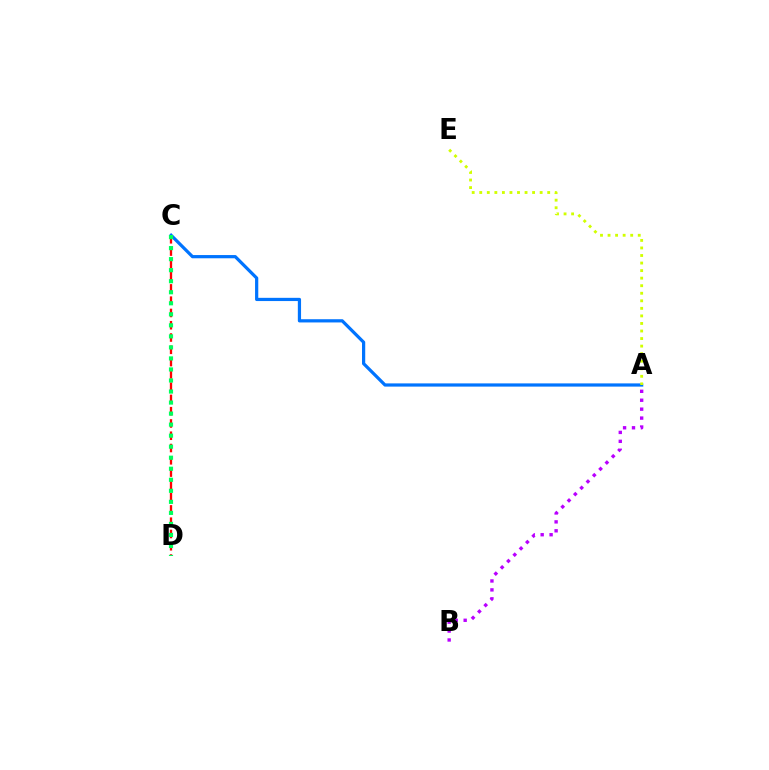{('A', 'B'): [{'color': '#b900ff', 'line_style': 'dotted', 'thickness': 2.43}], ('A', 'C'): [{'color': '#0074ff', 'line_style': 'solid', 'thickness': 2.32}], ('A', 'E'): [{'color': '#d1ff00', 'line_style': 'dotted', 'thickness': 2.05}], ('C', 'D'): [{'color': '#ff0000', 'line_style': 'dashed', 'thickness': 1.67}, {'color': '#00ff5c', 'line_style': 'dotted', 'thickness': 3.0}]}